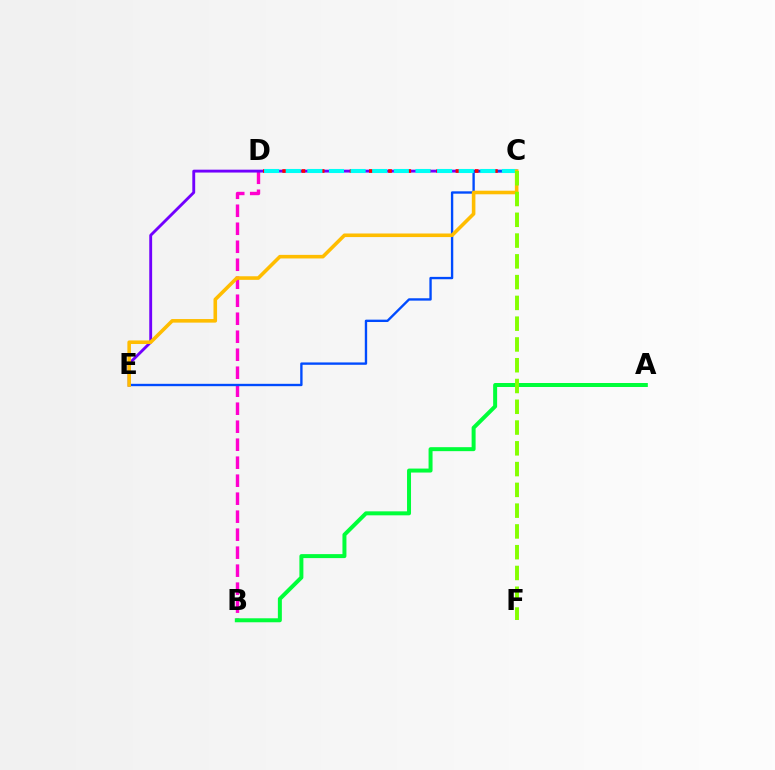{('B', 'D'): [{'color': '#ff00cf', 'line_style': 'dashed', 'thickness': 2.44}], ('A', 'B'): [{'color': '#00ff39', 'line_style': 'solid', 'thickness': 2.87}], ('C', 'E'): [{'color': '#7200ff', 'line_style': 'solid', 'thickness': 2.06}, {'color': '#004bff', 'line_style': 'solid', 'thickness': 1.7}, {'color': '#ffbd00', 'line_style': 'solid', 'thickness': 2.58}], ('C', 'D'): [{'color': '#ff0000', 'line_style': 'dotted', 'thickness': 2.62}, {'color': '#00fff6', 'line_style': 'dashed', 'thickness': 2.94}], ('C', 'F'): [{'color': '#84ff00', 'line_style': 'dashed', 'thickness': 2.82}]}